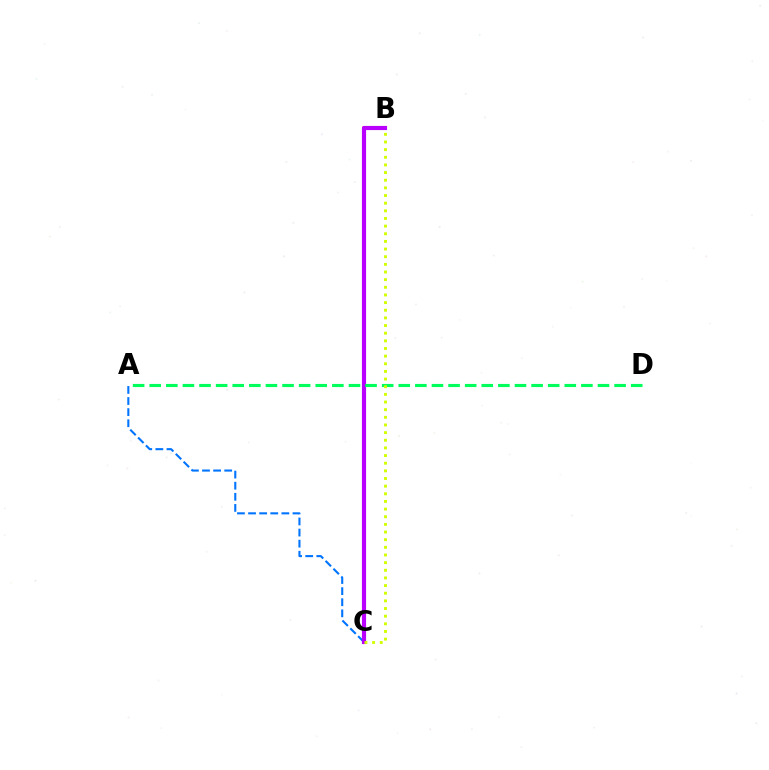{('A', 'C'): [{'color': '#0074ff', 'line_style': 'dashed', 'thickness': 1.51}], ('B', 'C'): [{'color': '#ff0000', 'line_style': 'dashed', 'thickness': 2.83}, {'color': '#b900ff', 'line_style': 'solid', 'thickness': 2.98}, {'color': '#d1ff00', 'line_style': 'dotted', 'thickness': 2.08}], ('A', 'D'): [{'color': '#00ff5c', 'line_style': 'dashed', 'thickness': 2.26}]}